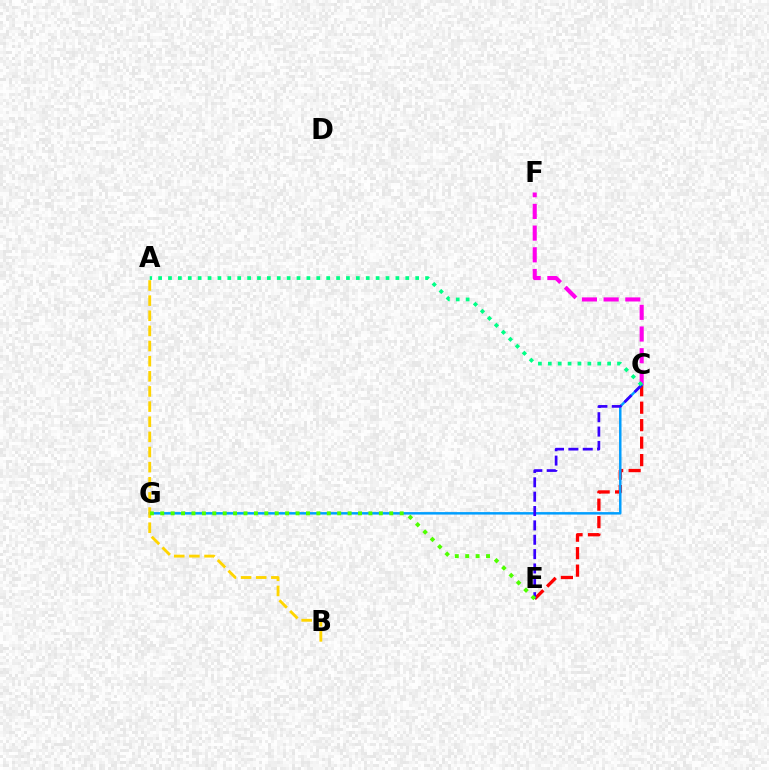{('C', 'E'): [{'color': '#ff0000', 'line_style': 'dashed', 'thickness': 2.37}, {'color': '#3700ff', 'line_style': 'dashed', 'thickness': 1.95}], ('C', 'F'): [{'color': '#ff00ed', 'line_style': 'dashed', 'thickness': 2.95}], ('C', 'G'): [{'color': '#009eff', 'line_style': 'solid', 'thickness': 1.78}], ('A', 'B'): [{'color': '#ffd500', 'line_style': 'dashed', 'thickness': 2.06}], ('E', 'G'): [{'color': '#4fff00', 'line_style': 'dotted', 'thickness': 2.83}], ('A', 'C'): [{'color': '#00ff86', 'line_style': 'dotted', 'thickness': 2.69}]}